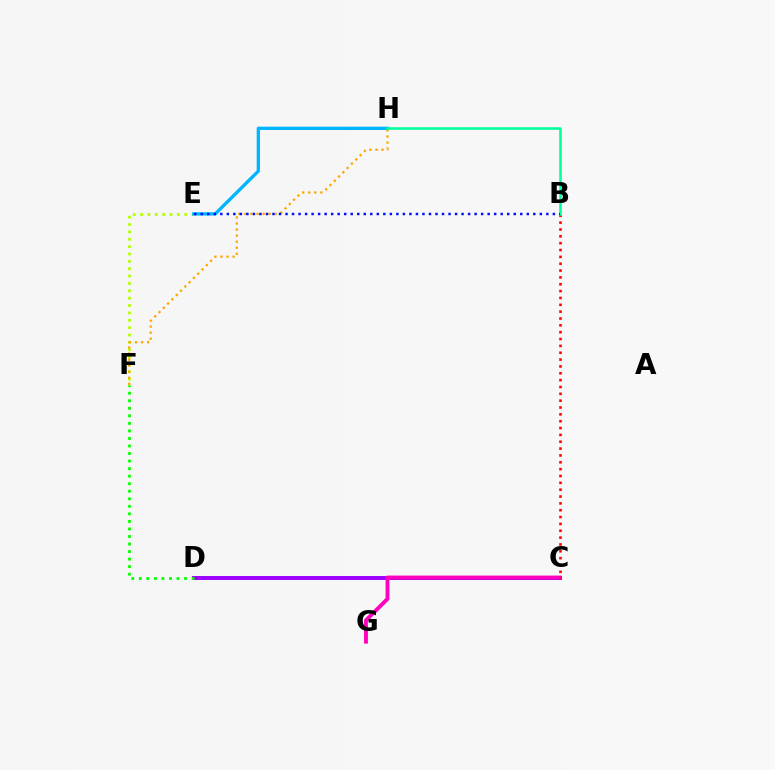{('E', 'F'): [{'color': '#b3ff00', 'line_style': 'dotted', 'thickness': 2.0}], ('C', 'D'): [{'color': '#9b00ff', 'line_style': 'solid', 'thickness': 2.85}], ('E', 'H'): [{'color': '#00b5ff', 'line_style': 'solid', 'thickness': 2.38}], ('C', 'G'): [{'color': '#ff00bd', 'line_style': 'solid', 'thickness': 2.78}], ('F', 'H'): [{'color': '#ffa500', 'line_style': 'dotted', 'thickness': 1.65}], ('B', 'C'): [{'color': '#ff0000', 'line_style': 'dotted', 'thickness': 1.86}], ('B', 'H'): [{'color': '#00ff9d', 'line_style': 'solid', 'thickness': 1.83}], ('B', 'E'): [{'color': '#0010ff', 'line_style': 'dotted', 'thickness': 1.77}], ('D', 'F'): [{'color': '#08ff00', 'line_style': 'dotted', 'thickness': 2.05}]}